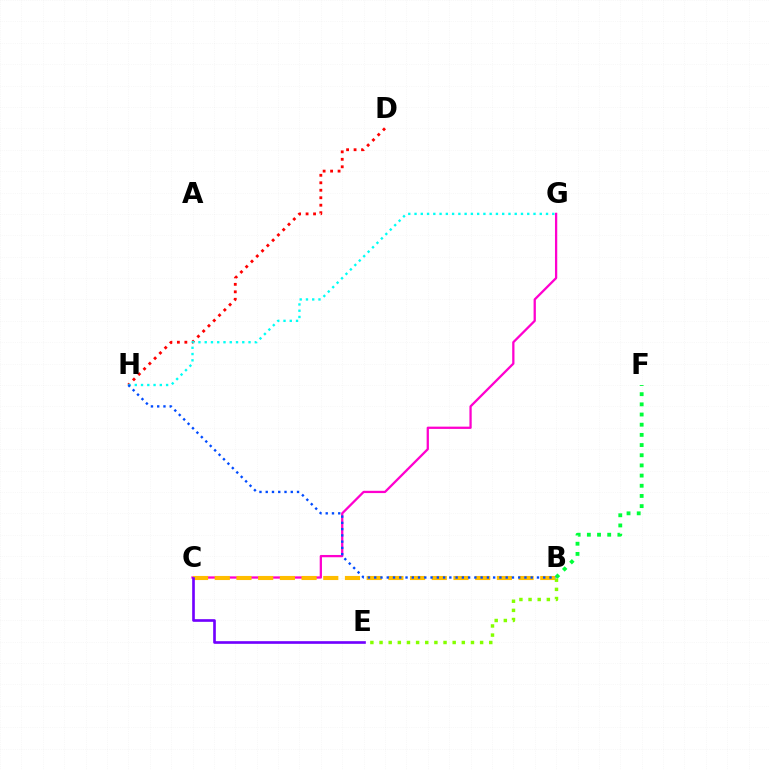{('D', 'H'): [{'color': '#ff0000', 'line_style': 'dotted', 'thickness': 2.03}], ('C', 'G'): [{'color': '#ff00cf', 'line_style': 'solid', 'thickness': 1.64}], ('G', 'H'): [{'color': '#00fff6', 'line_style': 'dotted', 'thickness': 1.7}], ('B', 'C'): [{'color': '#ffbd00', 'line_style': 'dashed', 'thickness': 2.95}], ('B', 'F'): [{'color': '#00ff39', 'line_style': 'dotted', 'thickness': 2.77}], ('C', 'E'): [{'color': '#7200ff', 'line_style': 'solid', 'thickness': 1.91}], ('B', 'H'): [{'color': '#004bff', 'line_style': 'dotted', 'thickness': 1.7}], ('B', 'E'): [{'color': '#84ff00', 'line_style': 'dotted', 'thickness': 2.48}]}